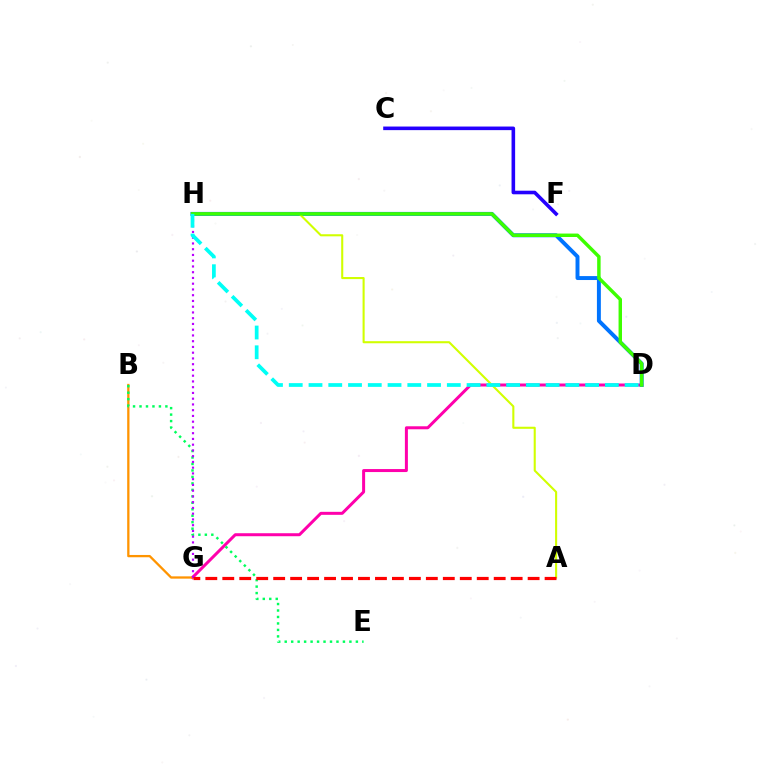{('C', 'F'): [{'color': '#2500ff', 'line_style': 'solid', 'thickness': 2.59}], ('D', 'G'): [{'color': '#ff00ac', 'line_style': 'solid', 'thickness': 2.16}], ('B', 'G'): [{'color': '#ff9400', 'line_style': 'solid', 'thickness': 1.65}], ('B', 'E'): [{'color': '#00ff5c', 'line_style': 'dotted', 'thickness': 1.76}], ('D', 'H'): [{'color': '#0074ff', 'line_style': 'solid', 'thickness': 2.84}, {'color': '#3dff00', 'line_style': 'solid', 'thickness': 2.48}, {'color': '#00fff6', 'line_style': 'dashed', 'thickness': 2.68}], ('A', 'H'): [{'color': '#d1ff00', 'line_style': 'solid', 'thickness': 1.5}], ('G', 'H'): [{'color': '#b900ff', 'line_style': 'dotted', 'thickness': 1.56}], ('A', 'G'): [{'color': '#ff0000', 'line_style': 'dashed', 'thickness': 2.3}]}